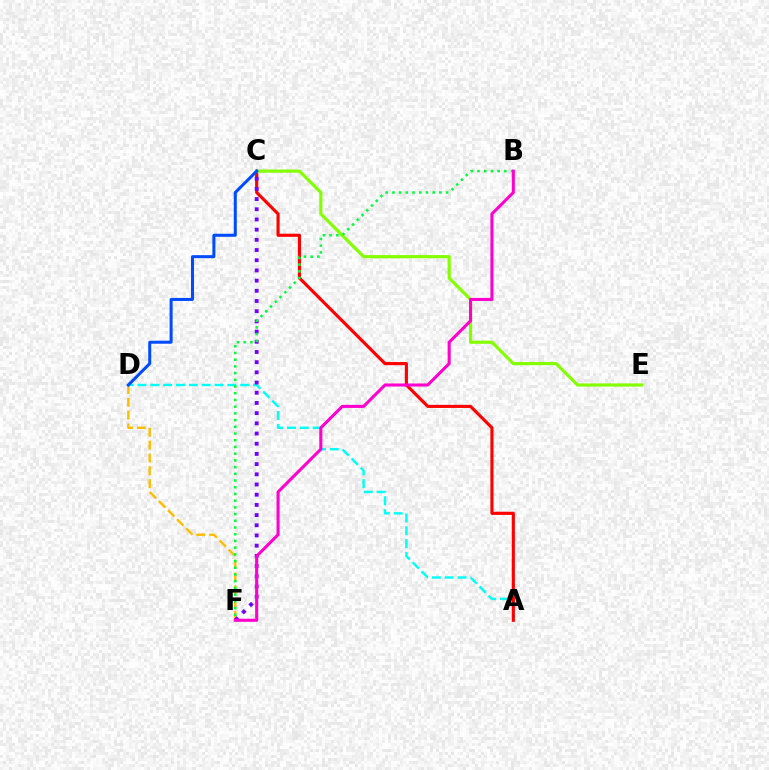{('A', 'D'): [{'color': '#00fff6', 'line_style': 'dashed', 'thickness': 1.74}], ('A', 'C'): [{'color': '#ff0000', 'line_style': 'solid', 'thickness': 2.24}], ('D', 'F'): [{'color': '#ffbd00', 'line_style': 'dashed', 'thickness': 1.74}], ('C', 'F'): [{'color': '#7200ff', 'line_style': 'dotted', 'thickness': 2.77}], ('C', 'E'): [{'color': '#84ff00', 'line_style': 'solid', 'thickness': 2.27}], ('C', 'D'): [{'color': '#004bff', 'line_style': 'solid', 'thickness': 2.17}], ('B', 'F'): [{'color': '#00ff39', 'line_style': 'dotted', 'thickness': 1.82}, {'color': '#ff00cf', 'line_style': 'solid', 'thickness': 2.2}]}